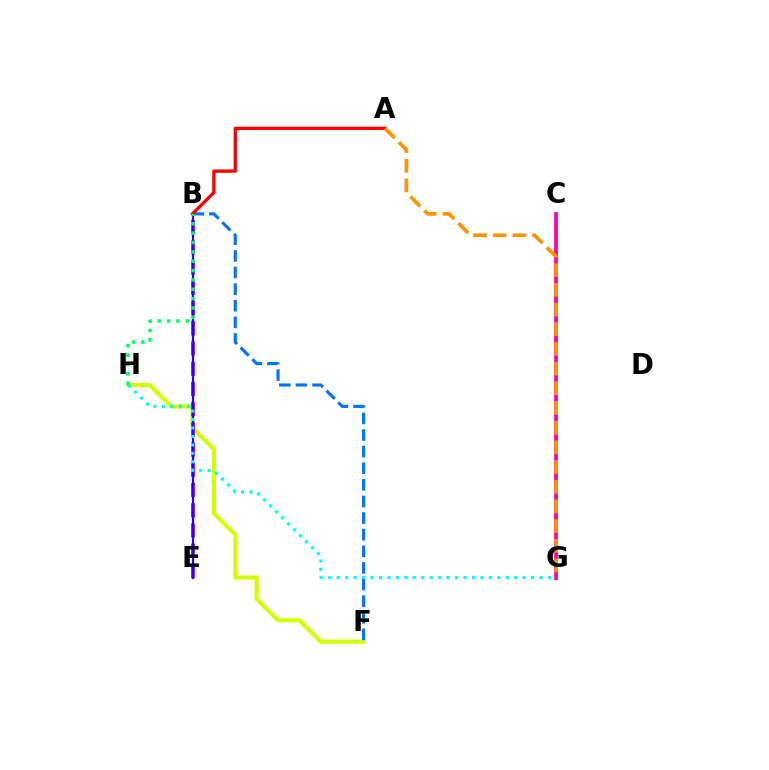{('F', 'H'): [{'color': '#d1ff00', 'line_style': 'solid', 'thickness': 3.0}], ('C', 'G'): [{'color': '#3dff00', 'line_style': 'solid', 'thickness': 1.98}, {'color': '#ff00ac', 'line_style': 'solid', 'thickness': 2.68}], ('B', 'E'): [{'color': '#b900ff', 'line_style': 'dashed', 'thickness': 2.75}, {'color': '#2500ff', 'line_style': 'solid', 'thickness': 1.61}], ('B', 'F'): [{'color': '#0074ff', 'line_style': 'dashed', 'thickness': 2.26}], ('A', 'B'): [{'color': '#ff0000', 'line_style': 'solid', 'thickness': 2.39}], ('A', 'G'): [{'color': '#ff9400', 'line_style': 'dashed', 'thickness': 2.67}], ('G', 'H'): [{'color': '#00fff6', 'line_style': 'dotted', 'thickness': 2.3}], ('B', 'H'): [{'color': '#00ff5c', 'line_style': 'dotted', 'thickness': 2.54}]}